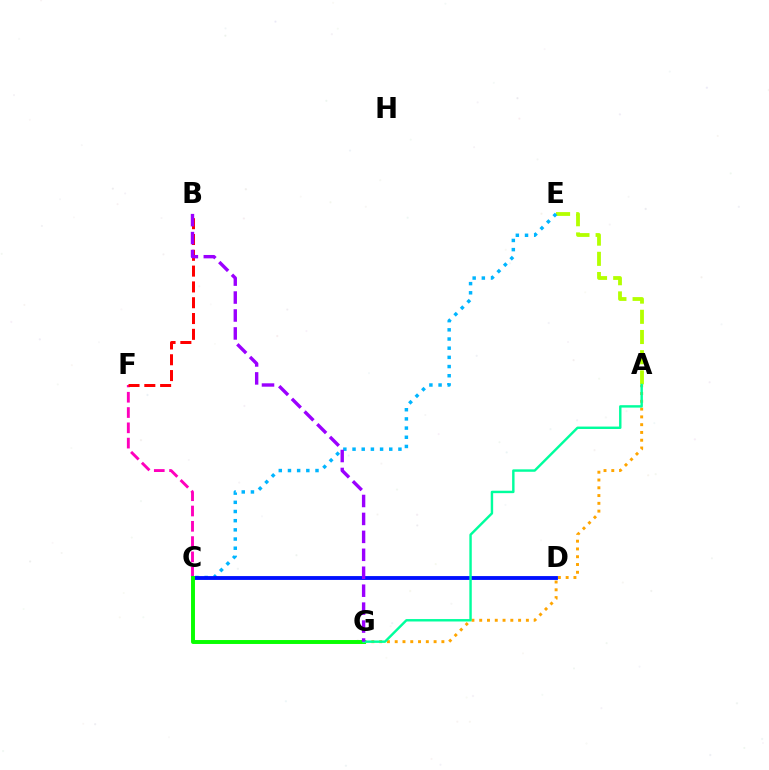{('C', 'F'): [{'color': '#ff00bd', 'line_style': 'dashed', 'thickness': 2.08}], ('A', 'E'): [{'color': '#b3ff00', 'line_style': 'dashed', 'thickness': 2.74}], ('C', 'E'): [{'color': '#00b5ff', 'line_style': 'dotted', 'thickness': 2.49}], ('A', 'G'): [{'color': '#ffa500', 'line_style': 'dotted', 'thickness': 2.11}, {'color': '#00ff9d', 'line_style': 'solid', 'thickness': 1.75}], ('C', 'D'): [{'color': '#0010ff', 'line_style': 'solid', 'thickness': 2.77}], ('C', 'G'): [{'color': '#08ff00', 'line_style': 'solid', 'thickness': 2.83}], ('B', 'F'): [{'color': '#ff0000', 'line_style': 'dashed', 'thickness': 2.15}], ('B', 'G'): [{'color': '#9b00ff', 'line_style': 'dashed', 'thickness': 2.44}]}